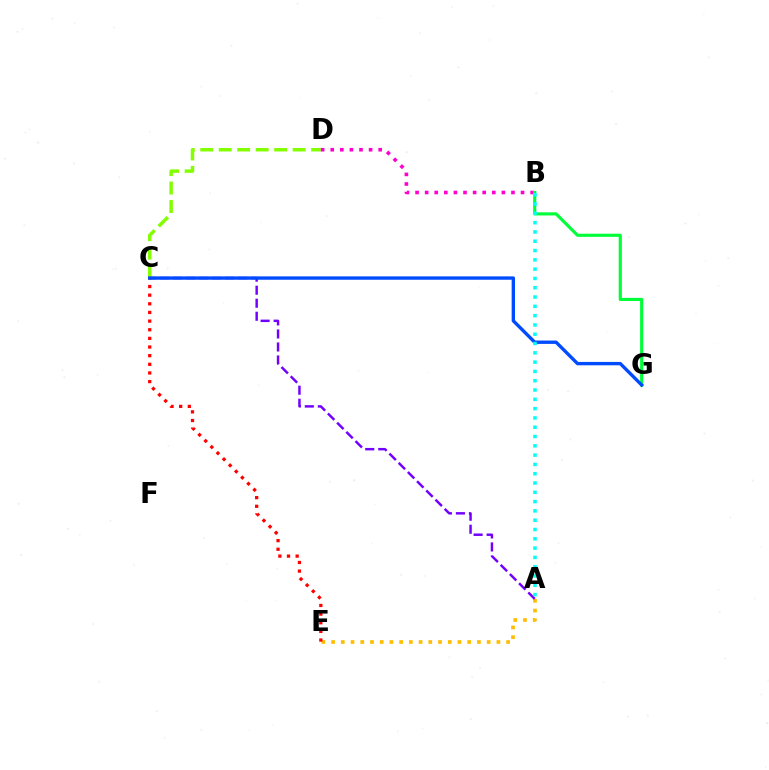{('C', 'D'): [{'color': '#84ff00', 'line_style': 'dashed', 'thickness': 2.51}], ('B', 'D'): [{'color': '#ff00cf', 'line_style': 'dotted', 'thickness': 2.61}], ('A', 'E'): [{'color': '#ffbd00', 'line_style': 'dotted', 'thickness': 2.64}], ('A', 'C'): [{'color': '#7200ff', 'line_style': 'dashed', 'thickness': 1.77}], ('B', 'G'): [{'color': '#00ff39', 'line_style': 'solid', 'thickness': 2.25}], ('C', 'E'): [{'color': '#ff0000', 'line_style': 'dotted', 'thickness': 2.35}], ('C', 'G'): [{'color': '#004bff', 'line_style': 'solid', 'thickness': 2.42}], ('A', 'B'): [{'color': '#00fff6', 'line_style': 'dotted', 'thickness': 2.53}]}